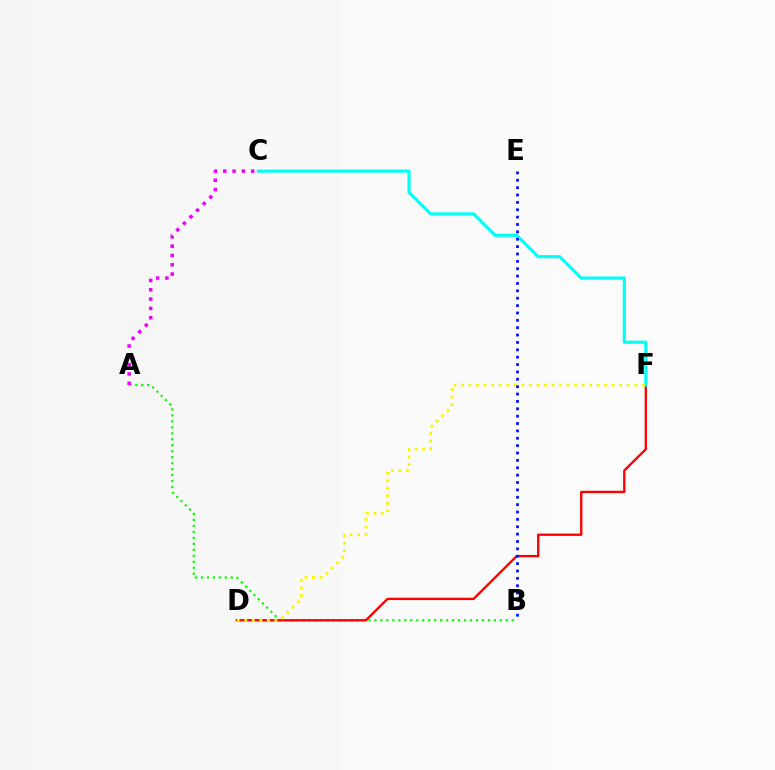{('A', 'B'): [{'color': '#08ff00', 'line_style': 'dotted', 'thickness': 1.62}], ('D', 'F'): [{'color': '#ff0000', 'line_style': 'solid', 'thickness': 1.69}, {'color': '#fcf500', 'line_style': 'dotted', 'thickness': 2.05}], ('C', 'F'): [{'color': '#00fff6', 'line_style': 'solid', 'thickness': 2.26}], ('B', 'E'): [{'color': '#0010ff', 'line_style': 'dotted', 'thickness': 2.0}], ('A', 'C'): [{'color': '#ee00ff', 'line_style': 'dotted', 'thickness': 2.53}]}